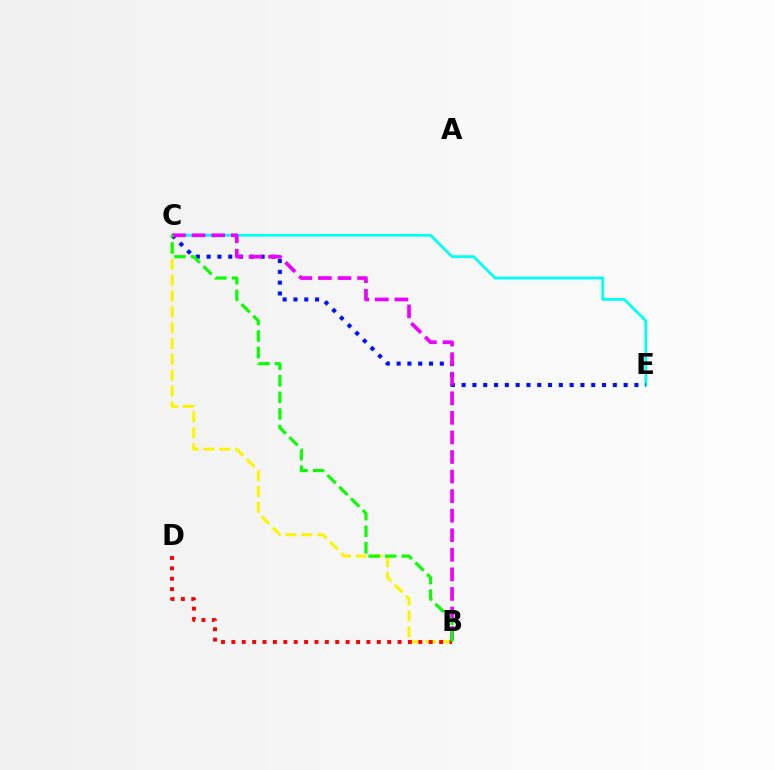{('C', 'E'): [{'color': '#00fff6', 'line_style': 'solid', 'thickness': 2.0}, {'color': '#0010ff', 'line_style': 'dotted', 'thickness': 2.93}], ('B', 'C'): [{'color': '#fcf500', 'line_style': 'dashed', 'thickness': 2.15}, {'color': '#ee00ff', 'line_style': 'dashed', 'thickness': 2.66}, {'color': '#08ff00', 'line_style': 'dashed', 'thickness': 2.25}], ('B', 'D'): [{'color': '#ff0000', 'line_style': 'dotted', 'thickness': 2.82}]}